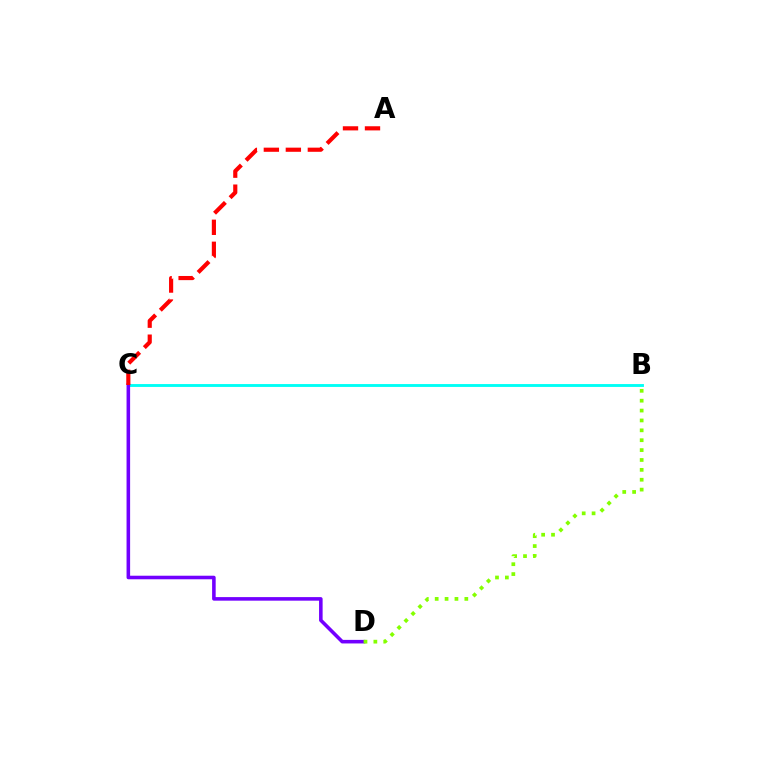{('B', 'C'): [{'color': '#00fff6', 'line_style': 'solid', 'thickness': 2.07}], ('C', 'D'): [{'color': '#7200ff', 'line_style': 'solid', 'thickness': 2.57}], ('A', 'C'): [{'color': '#ff0000', 'line_style': 'dashed', 'thickness': 2.99}], ('B', 'D'): [{'color': '#84ff00', 'line_style': 'dotted', 'thickness': 2.68}]}